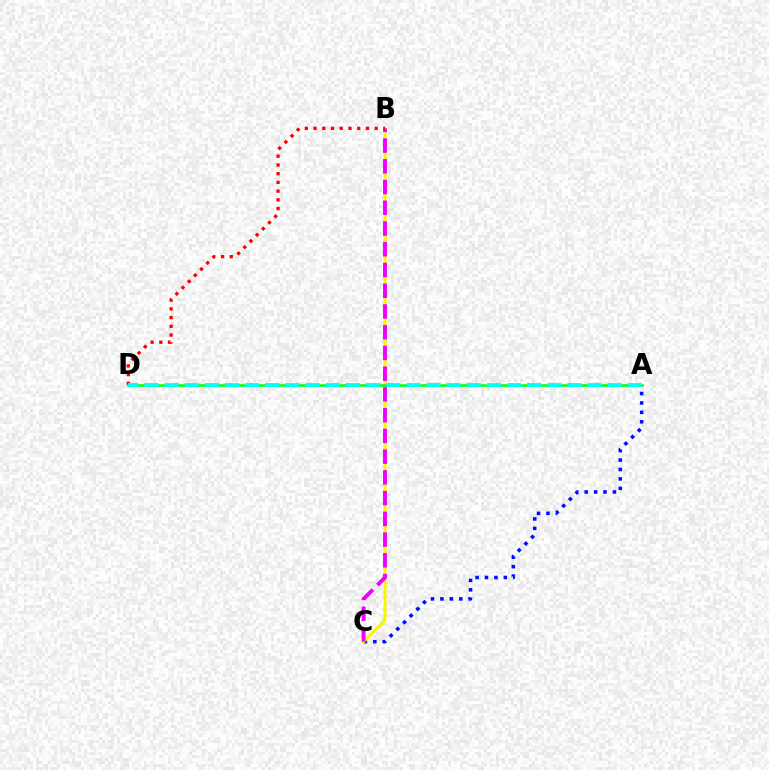{('A', 'C'): [{'color': '#0010ff', 'line_style': 'dotted', 'thickness': 2.56}], ('B', 'C'): [{'color': '#fcf500', 'line_style': 'solid', 'thickness': 2.19}, {'color': '#ee00ff', 'line_style': 'dashed', 'thickness': 2.82}], ('B', 'D'): [{'color': '#ff0000', 'line_style': 'dotted', 'thickness': 2.37}], ('A', 'D'): [{'color': '#08ff00', 'line_style': 'solid', 'thickness': 1.82}, {'color': '#00fff6', 'line_style': 'dashed', 'thickness': 2.74}]}